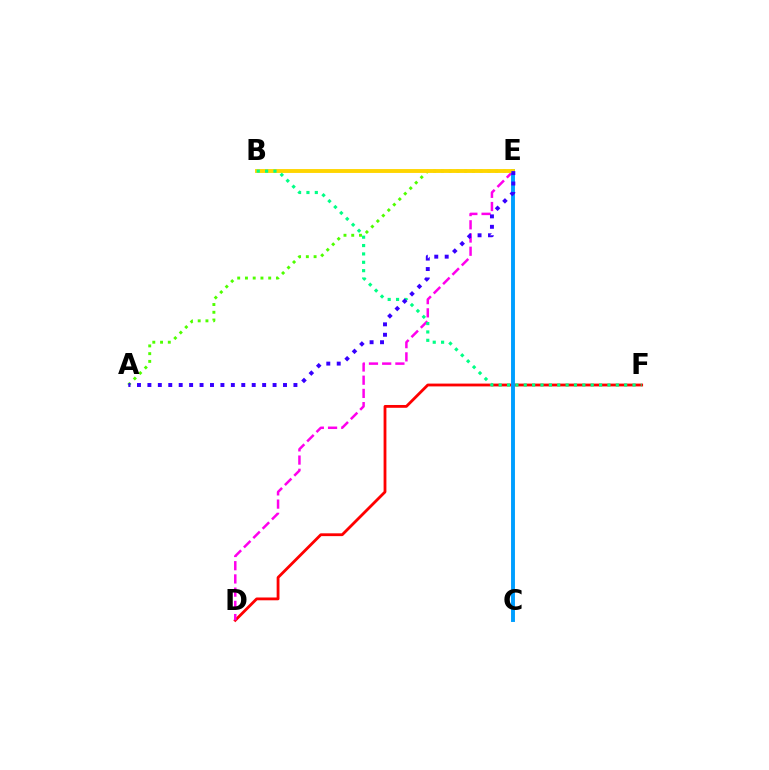{('D', 'F'): [{'color': '#ff0000', 'line_style': 'solid', 'thickness': 2.02}], ('D', 'E'): [{'color': '#ff00ed', 'line_style': 'dashed', 'thickness': 1.8}], ('A', 'E'): [{'color': '#4fff00', 'line_style': 'dotted', 'thickness': 2.11}, {'color': '#3700ff', 'line_style': 'dotted', 'thickness': 2.83}], ('C', 'E'): [{'color': '#009eff', 'line_style': 'solid', 'thickness': 2.82}], ('B', 'E'): [{'color': '#ffd500', 'line_style': 'solid', 'thickness': 2.8}], ('B', 'F'): [{'color': '#00ff86', 'line_style': 'dotted', 'thickness': 2.27}]}